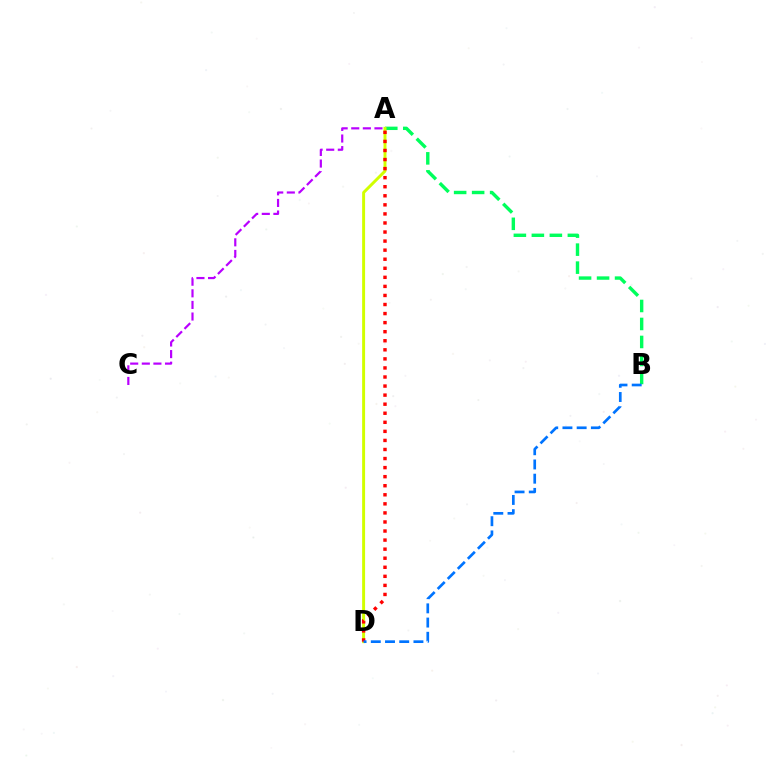{('A', 'B'): [{'color': '#00ff5c', 'line_style': 'dashed', 'thickness': 2.44}], ('A', 'D'): [{'color': '#d1ff00', 'line_style': 'solid', 'thickness': 2.12}, {'color': '#ff0000', 'line_style': 'dotted', 'thickness': 2.46}], ('A', 'C'): [{'color': '#b900ff', 'line_style': 'dashed', 'thickness': 1.58}], ('B', 'D'): [{'color': '#0074ff', 'line_style': 'dashed', 'thickness': 1.93}]}